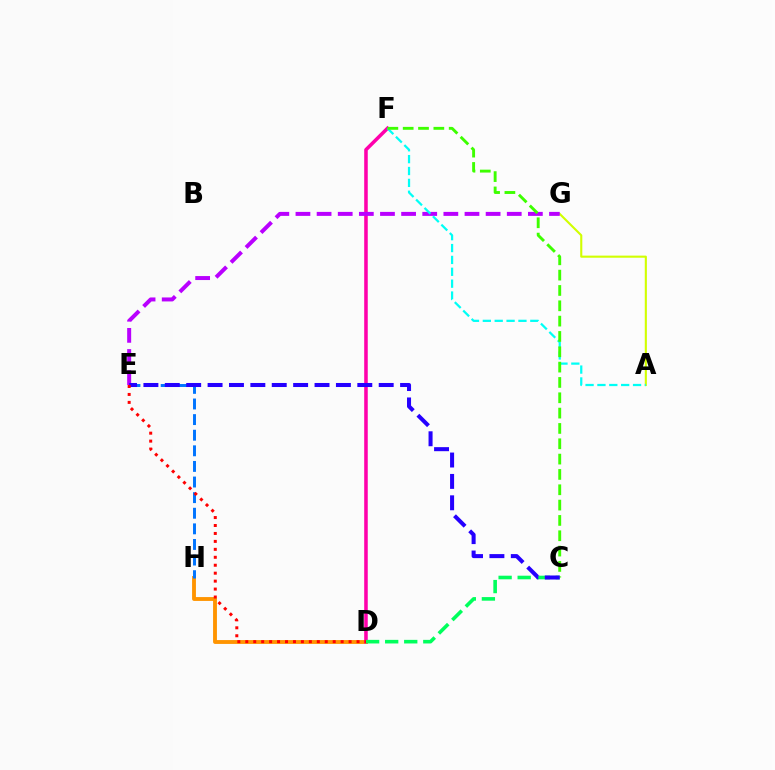{('A', 'G'): [{'color': '#d1ff00', 'line_style': 'solid', 'thickness': 1.52}], ('D', 'H'): [{'color': '#ff9400', 'line_style': 'solid', 'thickness': 2.78}], ('D', 'F'): [{'color': '#ff00ac', 'line_style': 'solid', 'thickness': 2.55}], ('E', 'H'): [{'color': '#0074ff', 'line_style': 'dashed', 'thickness': 2.12}], ('C', 'D'): [{'color': '#00ff5c', 'line_style': 'dashed', 'thickness': 2.59}], ('E', 'G'): [{'color': '#b900ff', 'line_style': 'dashed', 'thickness': 2.87}], ('A', 'F'): [{'color': '#00fff6', 'line_style': 'dashed', 'thickness': 1.61}], ('C', 'F'): [{'color': '#3dff00', 'line_style': 'dashed', 'thickness': 2.08}], ('C', 'E'): [{'color': '#2500ff', 'line_style': 'dashed', 'thickness': 2.91}], ('D', 'E'): [{'color': '#ff0000', 'line_style': 'dotted', 'thickness': 2.16}]}